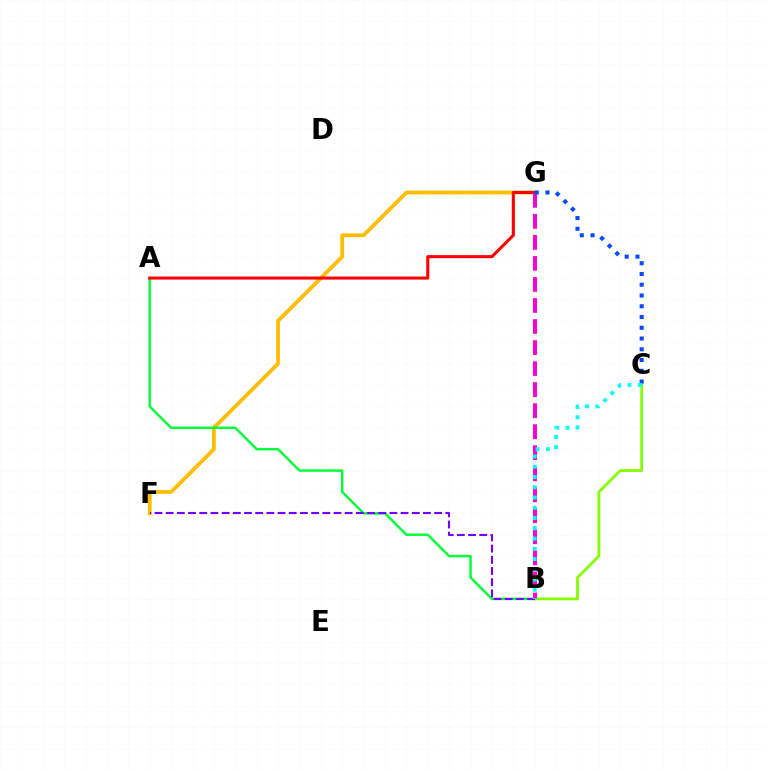{('F', 'G'): [{'color': '#ffbd00', 'line_style': 'solid', 'thickness': 2.71}], ('A', 'B'): [{'color': '#00ff39', 'line_style': 'solid', 'thickness': 1.75}], ('B', 'C'): [{'color': '#84ff00', 'line_style': 'solid', 'thickness': 2.01}, {'color': '#00fff6', 'line_style': 'dotted', 'thickness': 2.78}], ('B', 'F'): [{'color': '#7200ff', 'line_style': 'dashed', 'thickness': 1.52}], ('A', 'G'): [{'color': '#ff0000', 'line_style': 'solid', 'thickness': 2.2}], ('B', 'G'): [{'color': '#ff00cf', 'line_style': 'dashed', 'thickness': 2.86}], ('C', 'G'): [{'color': '#004bff', 'line_style': 'dotted', 'thickness': 2.92}]}